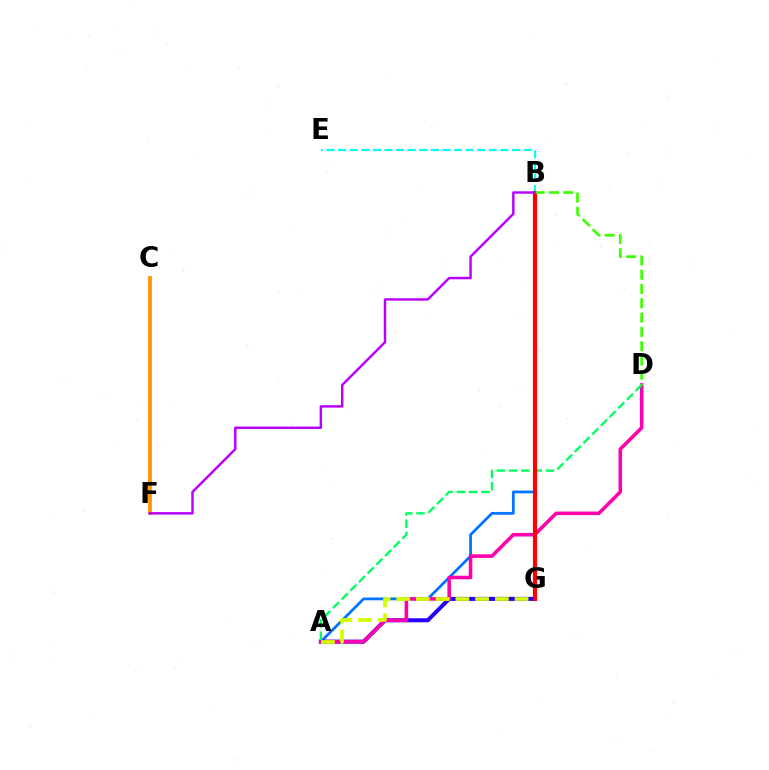{('A', 'B'): [{'color': '#0074ff', 'line_style': 'solid', 'thickness': 1.99}], ('A', 'G'): [{'color': '#2500ff', 'line_style': 'solid', 'thickness': 2.9}, {'color': '#d1ff00', 'line_style': 'dashed', 'thickness': 2.68}], ('A', 'D'): [{'color': '#ff00ac', 'line_style': 'solid', 'thickness': 2.57}, {'color': '#00ff5c', 'line_style': 'dashed', 'thickness': 1.67}], ('B', 'E'): [{'color': '#00fff6', 'line_style': 'dashed', 'thickness': 1.57}], ('B', 'G'): [{'color': '#ff0000', 'line_style': 'solid', 'thickness': 3.0}], ('B', 'D'): [{'color': '#3dff00', 'line_style': 'dashed', 'thickness': 1.94}], ('C', 'F'): [{'color': '#ff9400', 'line_style': 'solid', 'thickness': 2.73}], ('B', 'F'): [{'color': '#b900ff', 'line_style': 'solid', 'thickness': 1.76}]}